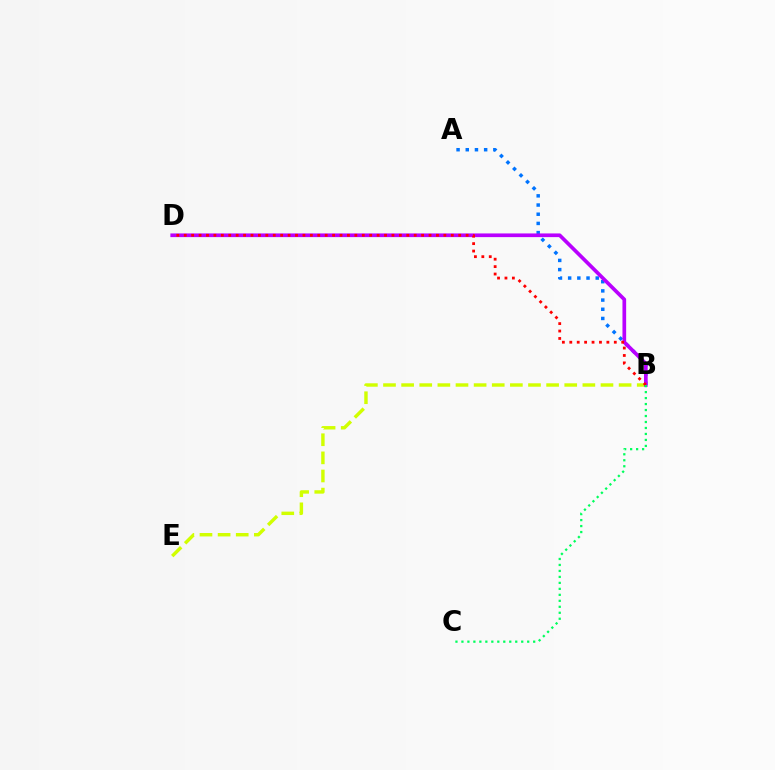{('A', 'B'): [{'color': '#0074ff', 'line_style': 'dotted', 'thickness': 2.5}], ('B', 'E'): [{'color': '#d1ff00', 'line_style': 'dashed', 'thickness': 2.46}], ('B', 'D'): [{'color': '#b900ff', 'line_style': 'solid', 'thickness': 2.65}, {'color': '#ff0000', 'line_style': 'dotted', 'thickness': 2.02}], ('B', 'C'): [{'color': '#00ff5c', 'line_style': 'dotted', 'thickness': 1.62}]}